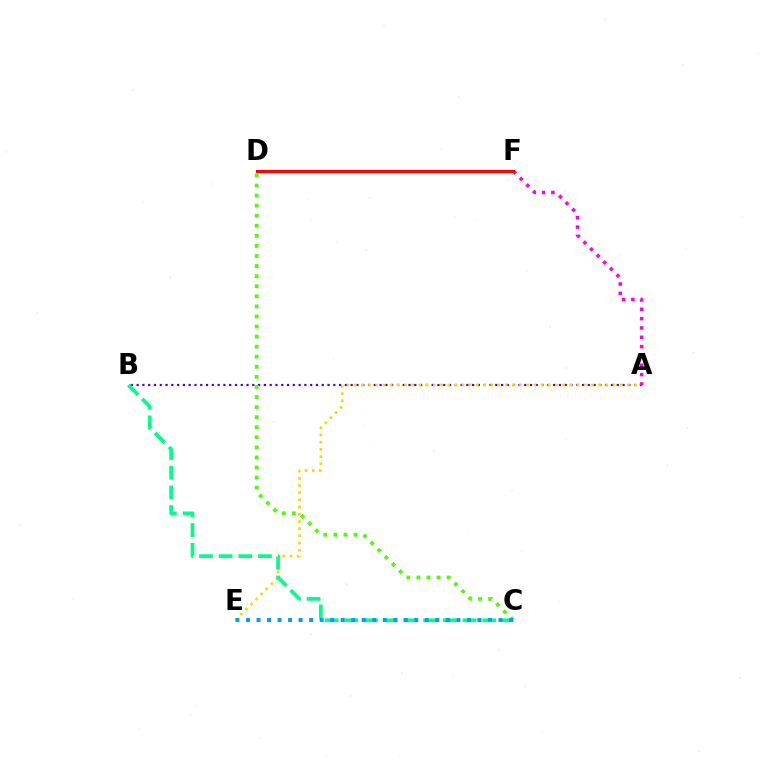{('A', 'B'): [{'color': '#3700ff', 'line_style': 'dotted', 'thickness': 1.57}], ('A', 'E'): [{'color': '#ffd500', 'line_style': 'dotted', 'thickness': 1.95}], ('A', 'F'): [{'color': '#ff00ed', 'line_style': 'dotted', 'thickness': 2.54}], ('C', 'D'): [{'color': '#4fff00', 'line_style': 'dotted', 'thickness': 2.74}], ('B', 'C'): [{'color': '#00ff86', 'line_style': 'dashed', 'thickness': 2.68}], ('C', 'E'): [{'color': '#009eff', 'line_style': 'dotted', 'thickness': 2.86}], ('D', 'F'): [{'color': '#ff0000', 'line_style': 'solid', 'thickness': 2.29}]}